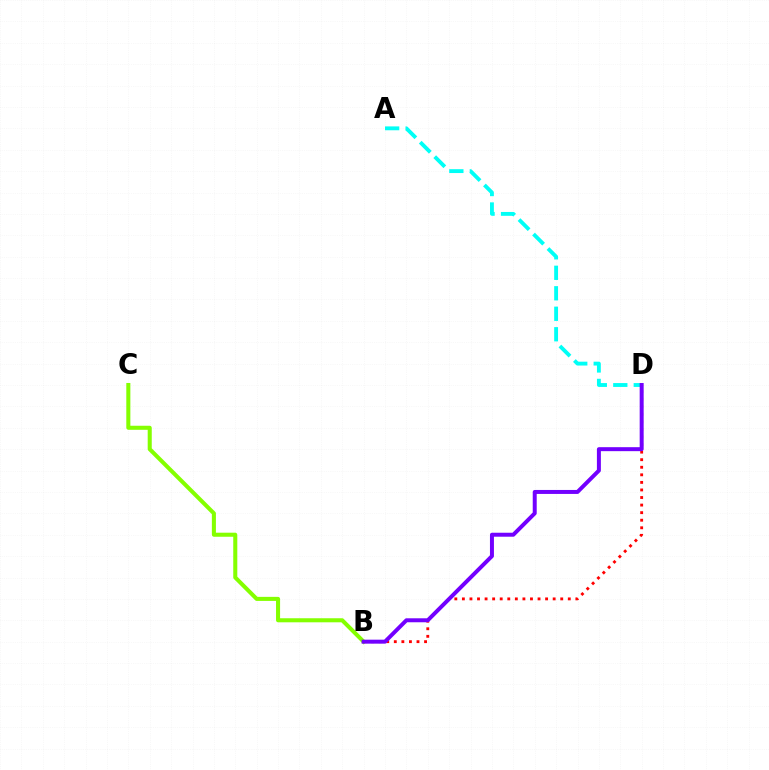{('B', 'D'): [{'color': '#ff0000', 'line_style': 'dotted', 'thickness': 2.06}, {'color': '#7200ff', 'line_style': 'solid', 'thickness': 2.86}], ('A', 'D'): [{'color': '#00fff6', 'line_style': 'dashed', 'thickness': 2.78}], ('B', 'C'): [{'color': '#84ff00', 'line_style': 'solid', 'thickness': 2.92}]}